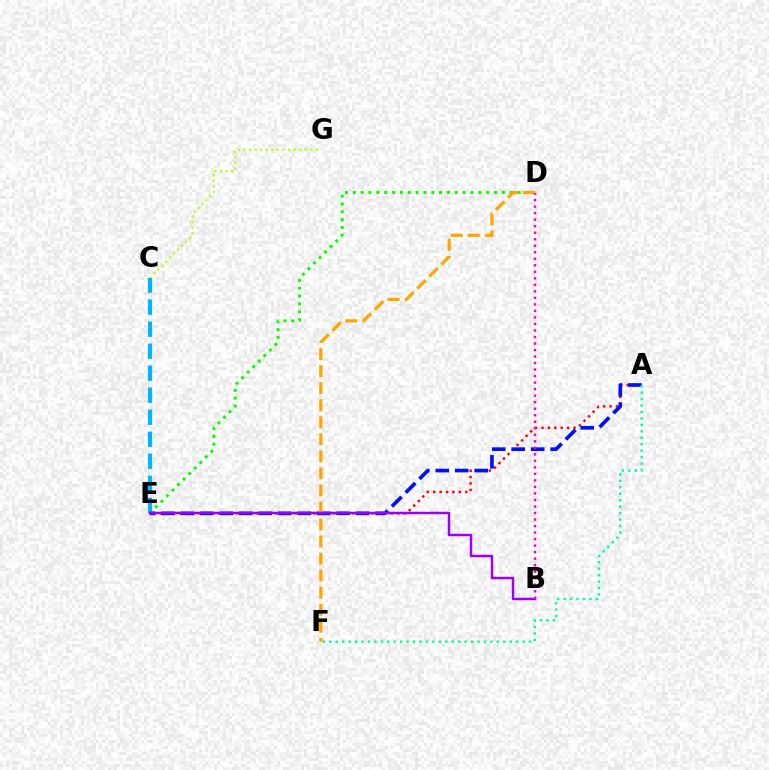{('C', 'G'): [{'color': '#b3ff00', 'line_style': 'dotted', 'thickness': 1.52}], ('A', 'E'): [{'color': '#ff0000', 'line_style': 'dotted', 'thickness': 1.74}, {'color': '#0010ff', 'line_style': 'dashed', 'thickness': 2.64}], ('C', 'E'): [{'color': '#00b5ff', 'line_style': 'dashed', 'thickness': 2.99}], ('D', 'E'): [{'color': '#08ff00', 'line_style': 'dotted', 'thickness': 2.13}], ('D', 'F'): [{'color': '#ffa500', 'line_style': 'dashed', 'thickness': 2.32}], ('B', 'E'): [{'color': '#9b00ff', 'line_style': 'solid', 'thickness': 1.78}], ('B', 'D'): [{'color': '#ff00bd', 'line_style': 'dotted', 'thickness': 1.77}], ('A', 'F'): [{'color': '#00ff9d', 'line_style': 'dotted', 'thickness': 1.75}]}